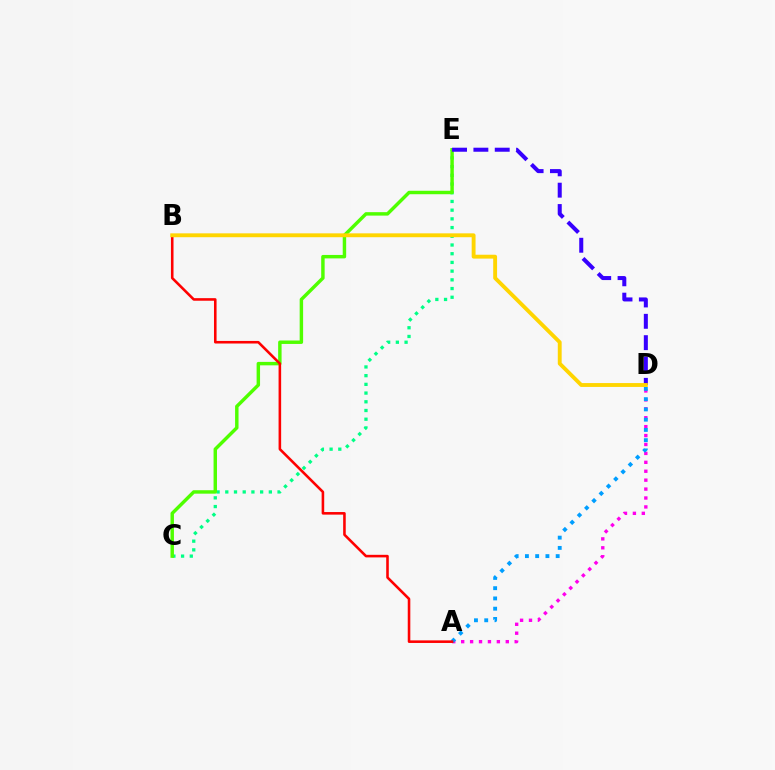{('C', 'E'): [{'color': '#00ff86', 'line_style': 'dotted', 'thickness': 2.37}, {'color': '#4fff00', 'line_style': 'solid', 'thickness': 2.48}], ('A', 'D'): [{'color': '#ff00ed', 'line_style': 'dotted', 'thickness': 2.42}, {'color': '#009eff', 'line_style': 'dotted', 'thickness': 2.79}], ('A', 'B'): [{'color': '#ff0000', 'line_style': 'solid', 'thickness': 1.86}], ('D', 'E'): [{'color': '#3700ff', 'line_style': 'dashed', 'thickness': 2.9}], ('B', 'D'): [{'color': '#ffd500', 'line_style': 'solid', 'thickness': 2.79}]}